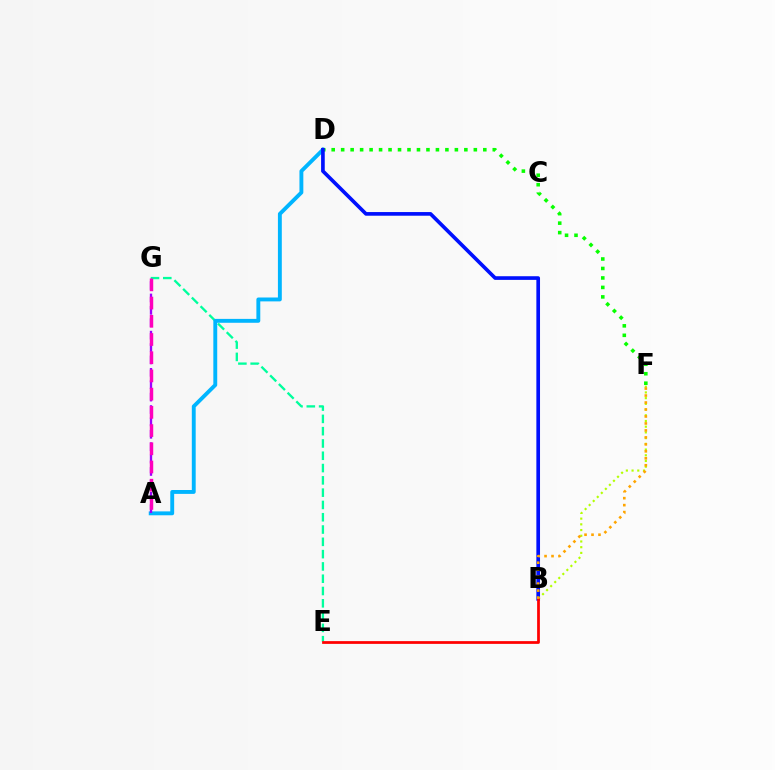{('E', 'G'): [{'color': '#00ff9d', 'line_style': 'dashed', 'thickness': 1.67}], ('A', 'D'): [{'color': '#00b5ff', 'line_style': 'solid', 'thickness': 2.8}], ('D', 'F'): [{'color': '#08ff00', 'line_style': 'dotted', 'thickness': 2.57}], ('A', 'G'): [{'color': '#9b00ff', 'line_style': 'dashed', 'thickness': 1.68}, {'color': '#ff00bd', 'line_style': 'dashed', 'thickness': 2.47}], ('B', 'D'): [{'color': '#0010ff', 'line_style': 'solid', 'thickness': 2.63}], ('B', 'F'): [{'color': '#b3ff00', 'line_style': 'dotted', 'thickness': 1.55}, {'color': '#ffa500', 'line_style': 'dotted', 'thickness': 1.89}], ('B', 'E'): [{'color': '#ff0000', 'line_style': 'solid', 'thickness': 1.98}]}